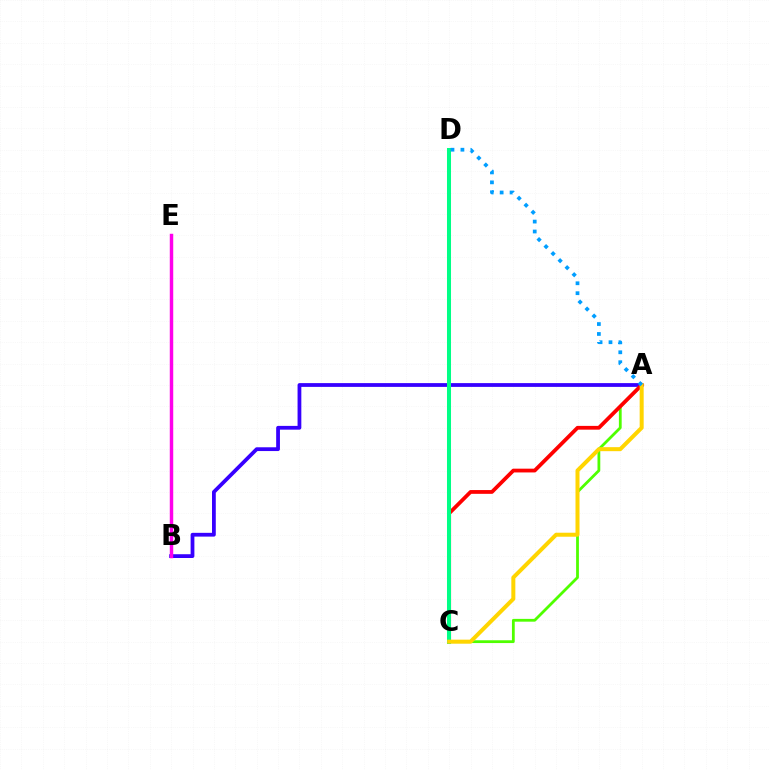{('A', 'B'): [{'color': '#3700ff', 'line_style': 'solid', 'thickness': 2.72}], ('B', 'E'): [{'color': '#ff00ed', 'line_style': 'solid', 'thickness': 2.48}], ('A', 'C'): [{'color': '#4fff00', 'line_style': 'solid', 'thickness': 2.01}, {'color': '#ff0000', 'line_style': 'solid', 'thickness': 2.72}, {'color': '#ffd500', 'line_style': 'solid', 'thickness': 2.89}], ('C', 'D'): [{'color': '#00ff86', 'line_style': 'solid', 'thickness': 2.9}], ('A', 'D'): [{'color': '#009eff', 'line_style': 'dotted', 'thickness': 2.7}]}